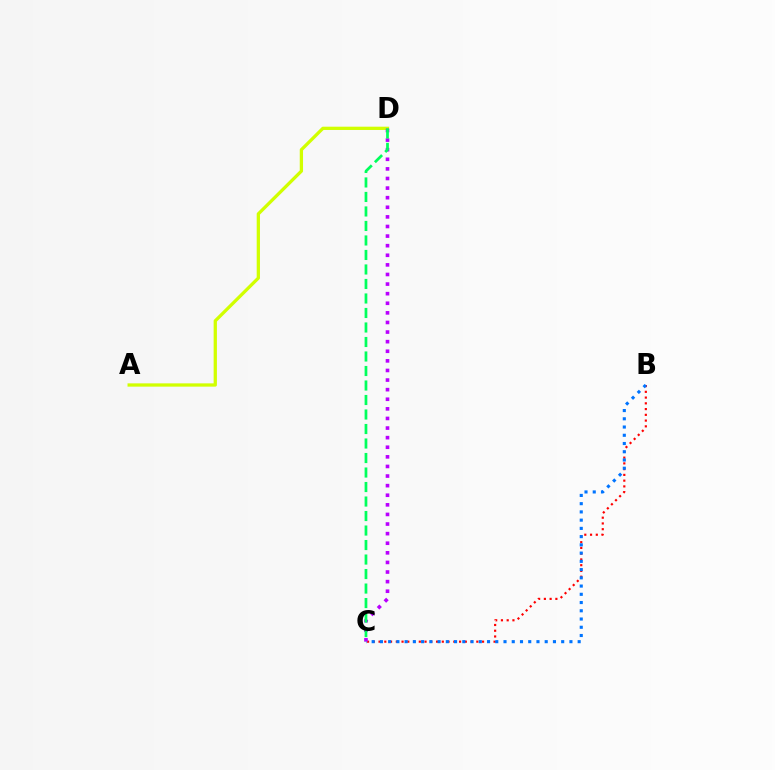{('B', 'C'): [{'color': '#ff0000', 'line_style': 'dotted', 'thickness': 1.56}, {'color': '#0074ff', 'line_style': 'dotted', 'thickness': 2.24}], ('A', 'D'): [{'color': '#d1ff00', 'line_style': 'solid', 'thickness': 2.36}], ('C', 'D'): [{'color': '#b900ff', 'line_style': 'dotted', 'thickness': 2.61}, {'color': '#00ff5c', 'line_style': 'dashed', 'thickness': 1.97}]}